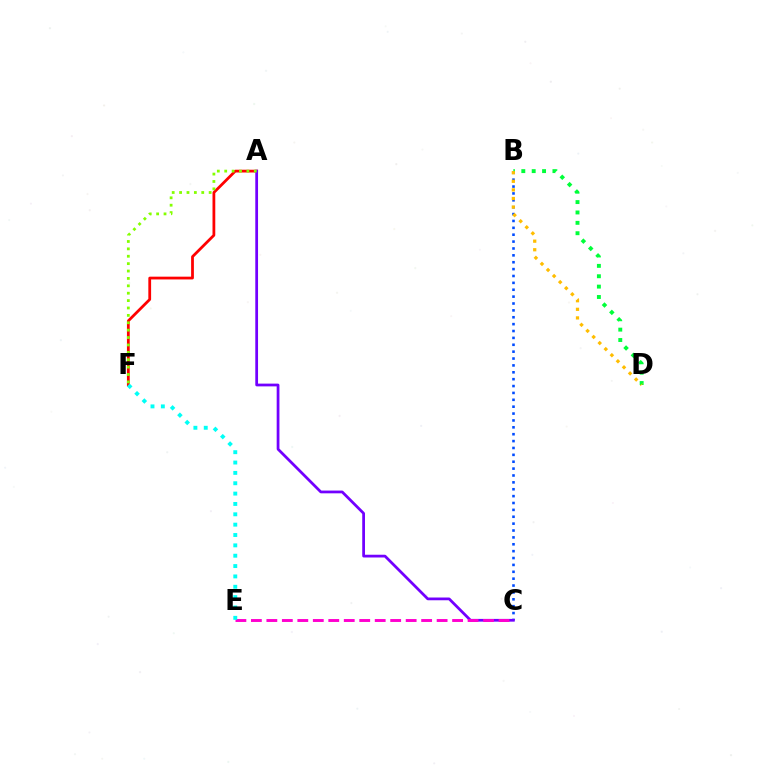{('A', 'F'): [{'color': '#ff0000', 'line_style': 'solid', 'thickness': 2.0}, {'color': '#84ff00', 'line_style': 'dotted', 'thickness': 2.01}], ('B', 'C'): [{'color': '#004bff', 'line_style': 'dotted', 'thickness': 1.87}], ('A', 'C'): [{'color': '#7200ff', 'line_style': 'solid', 'thickness': 1.98}], ('B', 'D'): [{'color': '#00ff39', 'line_style': 'dotted', 'thickness': 2.82}, {'color': '#ffbd00', 'line_style': 'dotted', 'thickness': 2.33}], ('C', 'E'): [{'color': '#ff00cf', 'line_style': 'dashed', 'thickness': 2.1}], ('E', 'F'): [{'color': '#00fff6', 'line_style': 'dotted', 'thickness': 2.81}]}